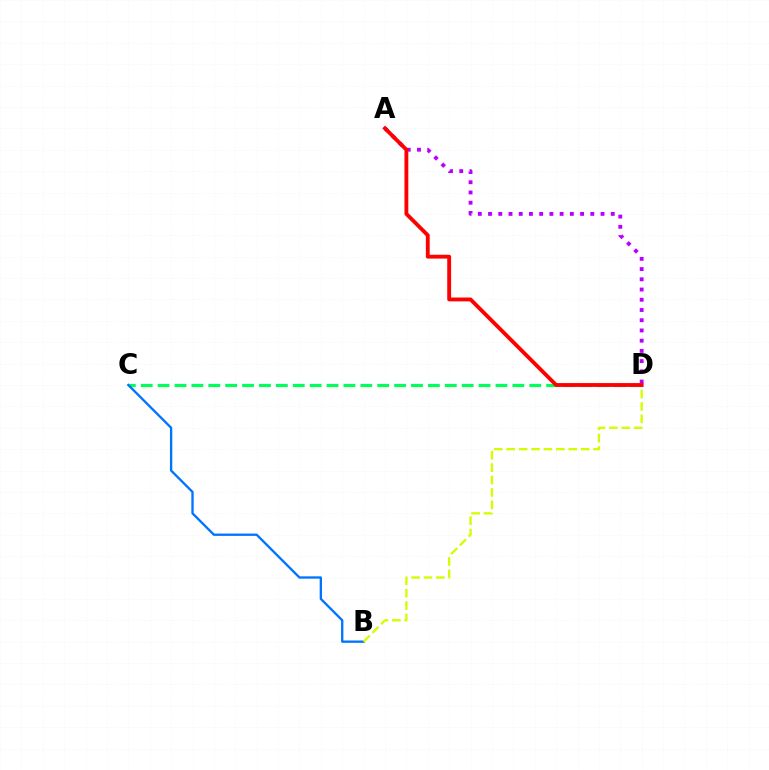{('A', 'D'): [{'color': '#b900ff', 'line_style': 'dotted', 'thickness': 2.78}, {'color': '#ff0000', 'line_style': 'solid', 'thickness': 2.77}], ('C', 'D'): [{'color': '#00ff5c', 'line_style': 'dashed', 'thickness': 2.29}], ('B', 'C'): [{'color': '#0074ff', 'line_style': 'solid', 'thickness': 1.67}], ('B', 'D'): [{'color': '#d1ff00', 'line_style': 'dashed', 'thickness': 1.69}]}